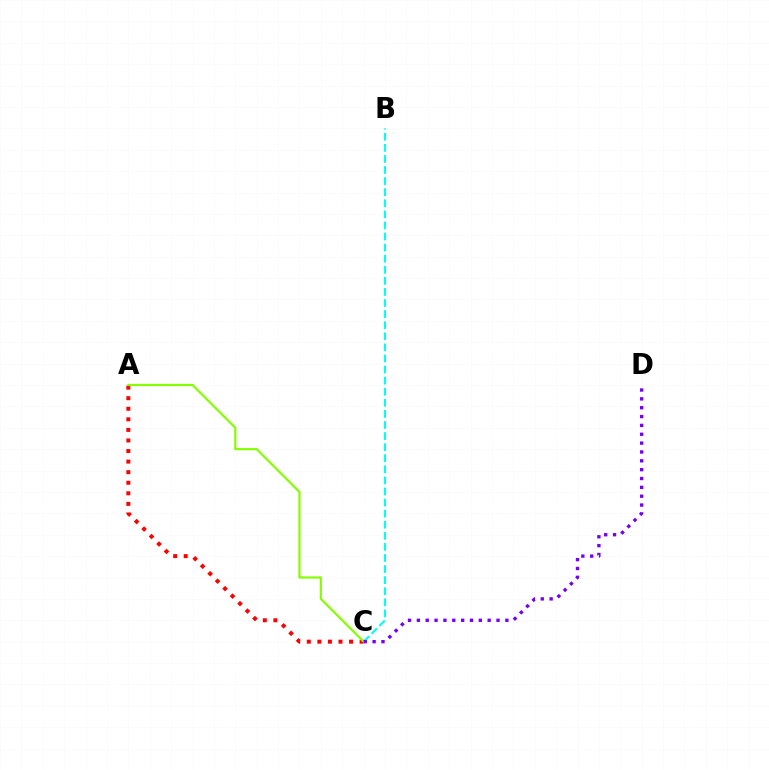{('B', 'C'): [{'color': '#00fff6', 'line_style': 'dashed', 'thickness': 1.51}], ('A', 'C'): [{'color': '#ff0000', 'line_style': 'dotted', 'thickness': 2.87}, {'color': '#84ff00', 'line_style': 'solid', 'thickness': 1.57}], ('C', 'D'): [{'color': '#7200ff', 'line_style': 'dotted', 'thickness': 2.4}]}